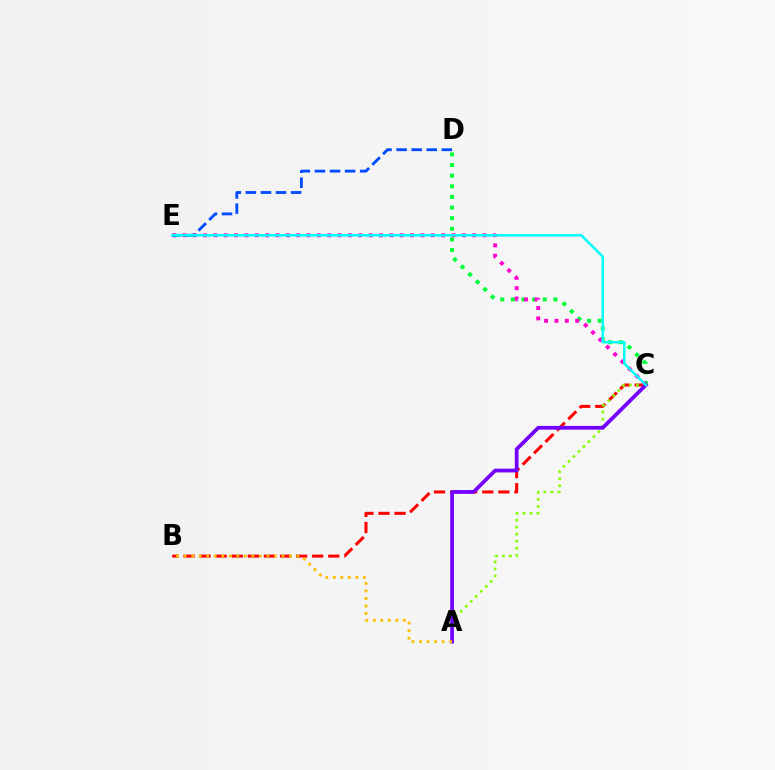{('C', 'D'): [{'color': '#00ff39', 'line_style': 'dotted', 'thickness': 2.89}], ('B', 'C'): [{'color': '#ff0000', 'line_style': 'dashed', 'thickness': 2.19}], ('C', 'E'): [{'color': '#ff00cf', 'line_style': 'dotted', 'thickness': 2.81}, {'color': '#00fff6', 'line_style': 'solid', 'thickness': 1.79}], ('A', 'C'): [{'color': '#84ff00', 'line_style': 'dotted', 'thickness': 1.91}, {'color': '#7200ff', 'line_style': 'solid', 'thickness': 2.7}], ('A', 'B'): [{'color': '#ffbd00', 'line_style': 'dotted', 'thickness': 2.04}], ('D', 'E'): [{'color': '#004bff', 'line_style': 'dashed', 'thickness': 2.05}]}